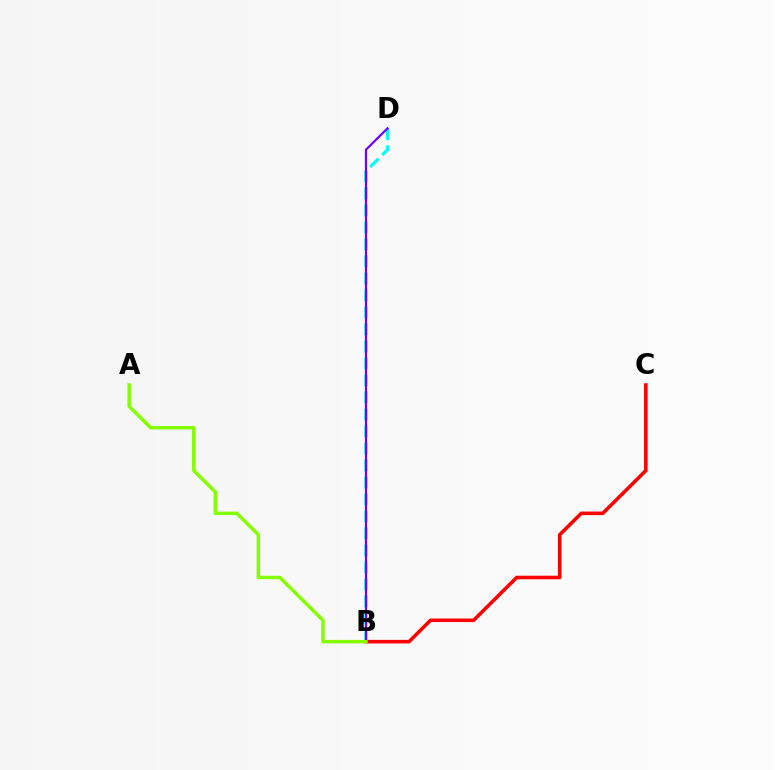{('B', 'D'): [{'color': '#00fff6', 'line_style': 'dashed', 'thickness': 2.31}, {'color': '#7200ff', 'line_style': 'solid', 'thickness': 1.59}], ('B', 'C'): [{'color': '#ff0000', 'line_style': 'solid', 'thickness': 2.57}], ('A', 'B'): [{'color': '#84ff00', 'line_style': 'solid', 'thickness': 2.5}]}